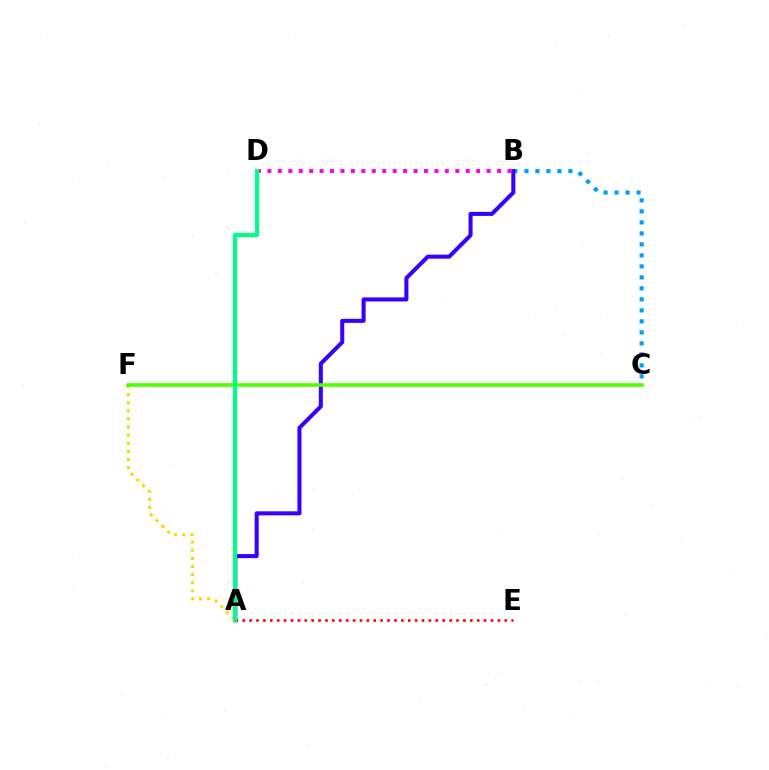{('A', 'F'): [{'color': '#ffd500', 'line_style': 'dotted', 'thickness': 2.2}], ('B', 'C'): [{'color': '#009eff', 'line_style': 'dotted', 'thickness': 2.99}], ('A', 'B'): [{'color': '#3700ff', 'line_style': 'solid', 'thickness': 2.91}], ('A', 'E'): [{'color': '#ff0000', 'line_style': 'dotted', 'thickness': 1.87}], ('B', 'D'): [{'color': '#ff00ed', 'line_style': 'dotted', 'thickness': 2.84}], ('C', 'F'): [{'color': '#4fff00', 'line_style': 'solid', 'thickness': 2.57}], ('A', 'D'): [{'color': '#00ff86', 'line_style': 'solid', 'thickness': 2.99}]}